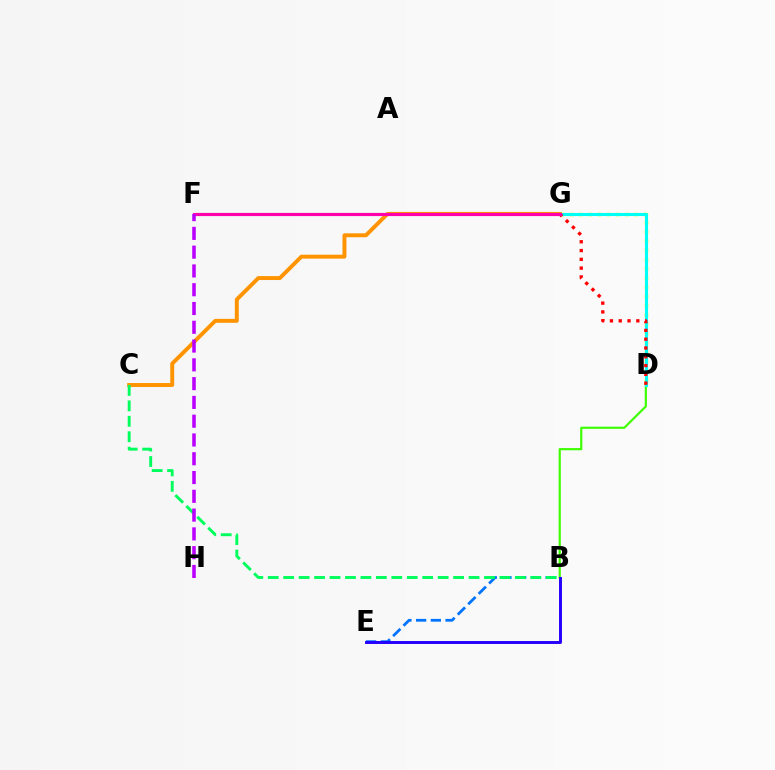{('B', 'E'): [{'color': '#0074ff', 'line_style': 'dashed', 'thickness': 2.0}, {'color': '#2500ff', 'line_style': 'solid', 'thickness': 2.11}], ('B', 'D'): [{'color': '#3dff00', 'line_style': 'solid', 'thickness': 1.56}], ('C', 'G'): [{'color': '#ff9400', 'line_style': 'solid', 'thickness': 2.83}], ('D', 'G'): [{'color': '#d1ff00', 'line_style': 'dotted', 'thickness': 2.51}, {'color': '#00fff6', 'line_style': 'solid', 'thickness': 2.22}, {'color': '#ff0000', 'line_style': 'dotted', 'thickness': 2.39}], ('B', 'C'): [{'color': '#00ff5c', 'line_style': 'dashed', 'thickness': 2.1}], ('F', 'G'): [{'color': '#ff00ac', 'line_style': 'solid', 'thickness': 2.28}], ('F', 'H'): [{'color': '#b900ff', 'line_style': 'dashed', 'thickness': 2.55}]}